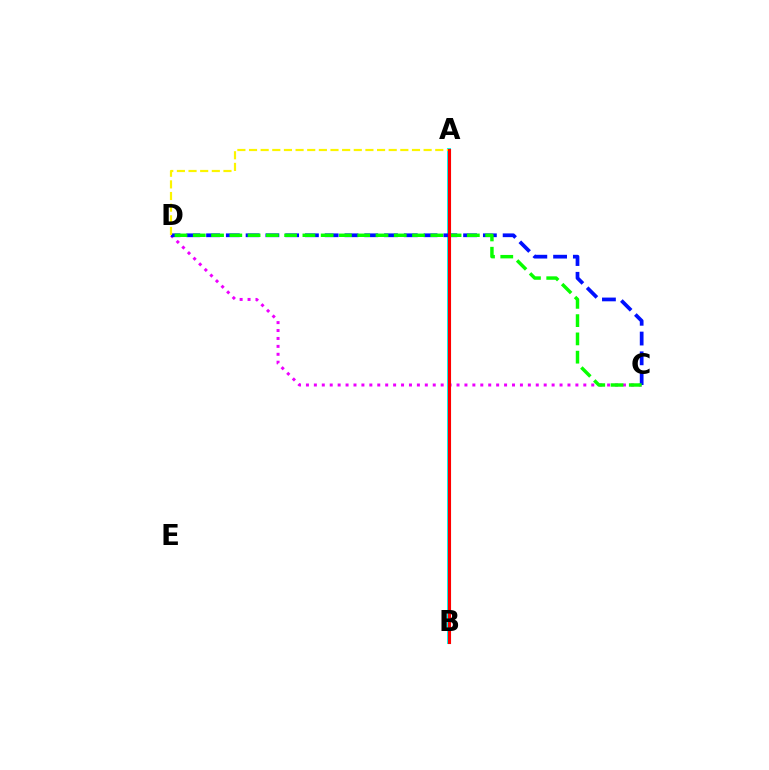{('A', 'B'): [{'color': '#00fff6', 'line_style': 'solid', 'thickness': 2.9}, {'color': '#ff0000', 'line_style': 'solid', 'thickness': 2.23}], ('C', 'D'): [{'color': '#ee00ff', 'line_style': 'dotted', 'thickness': 2.15}, {'color': '#0010ff', 'line_style': 'dashed', 'thickness': 2.69}, {'color': '#08ff00', 'line_style': 'dashed', 'thickness': 2.48}], ('A', 'D'): [{'color': '#fcf500', 'line_style': 'dashed', 'thickness': 1.58}]}